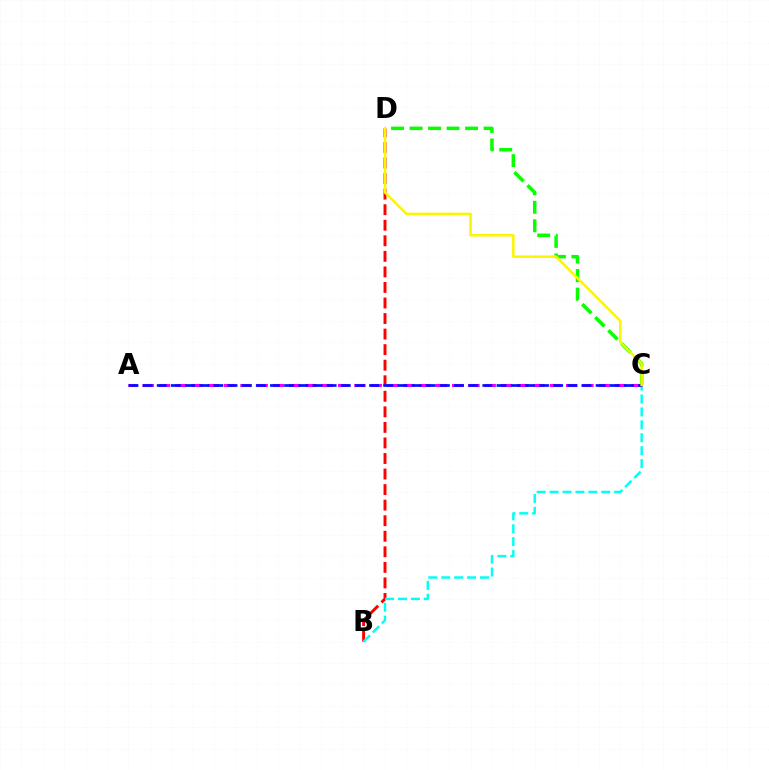{('B', 'D'): [{'color': '#ff0000', 'line_style': 'dashed', 'thickness': 2.11}], ('B', 'C'): [{'color': '#00fff6', 'line_style': 'dashed', 'thickness': 1.76}], ('A', 'C'): [{'color': '#ee00ff', 'line_style': 'dashed', 'thickness': 2.21}, {'color': '#0010ff', 'line_style': 'dashed', 'thickness': 1.92}], ('C', 'D'): [{'color': '#08ff00', 'line_style': 'dashed', 'thickness': 2.51}, {'color': '#fcf500', 'line_style': 'solid', 'thickness': 1.81}]}